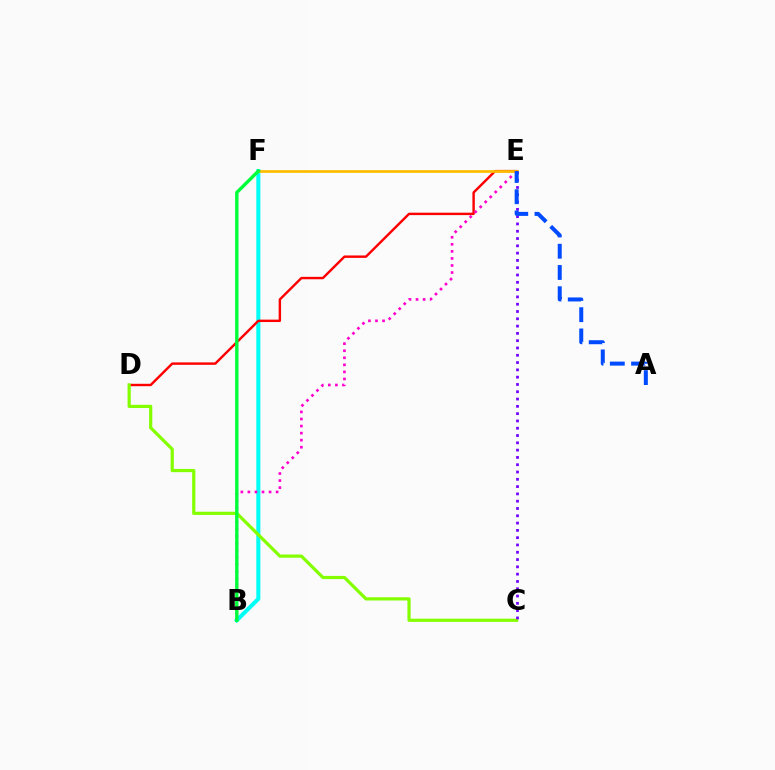{('B', 'F'): [{'color': '#00fff6', 'line_style': 'solid', 'thickness': 2.92}, {'color': '#00ff39', 'line_style': 'solid', 'thickness': 2.43}], ('D', 'E'): [{'color': '#ff0000', 'line_style': 'solid', 'thickness': 1.74}], ('B', 'E'): [{'color': '#ff00cf', 'line_style': 'dotted', 'thickness': 1.92}], ('E', 'F'): [{'color': '#ffbd00', 'line_style': 'solid', 'thickness': 1.96}], ('C', 'D'): [{'color': '#84ff00', 'line_style': 'solid', 'thickness': 2.31}], ('C', 'E'): [{'color': '#7200ff', 'line_style': 'dotted', 'thickness': 1.98}], ('A', 'E'): [{'color': '#004bff', 'line_style': 'dashed', 'thickness': 2.89}]}